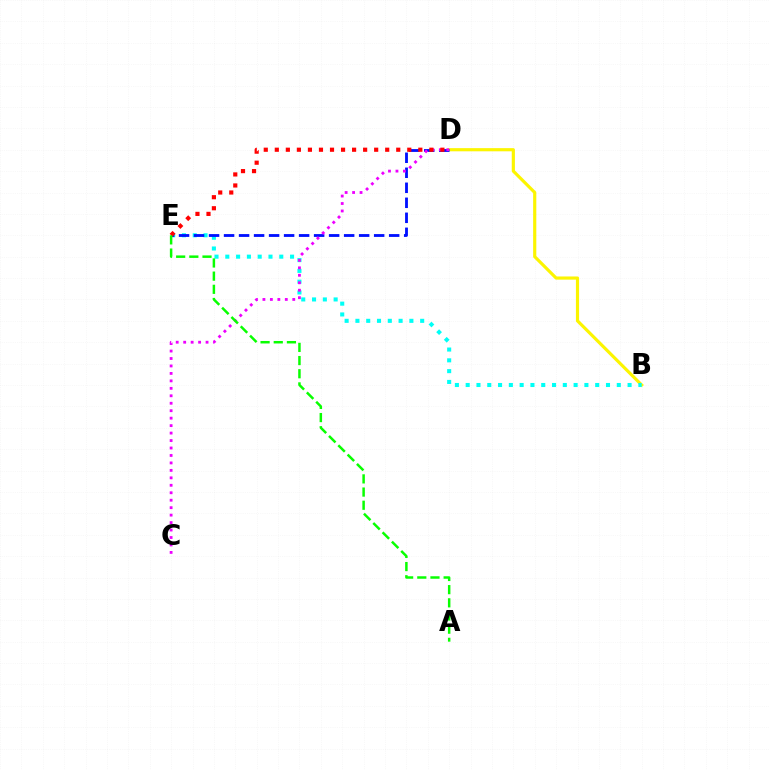{('B', 'D'): [{'color': '#fcf500', 'line_style': 'solid', 'thickness': 2.28}], ('B', 'E'): [{'color': '#00fff6', 'line_style': 'dotted', 'thickness': 2.93}], ('D', 'E'): [{'color': '#0010ff', 'line_style': 'dashed', 'thickness': 2.04}, {'color': '#ff0000', 'line_style': 'dotted', 'thickness': 3.0}], ('C', 'D'): [{'color': '#ee00ff', 'line_style': 'dotted', 'thickness': 2.03}], ('A', 'E'): [{'color': '#08ff00', 'line_style': 'dashed', 'thickness': 1.79}]}